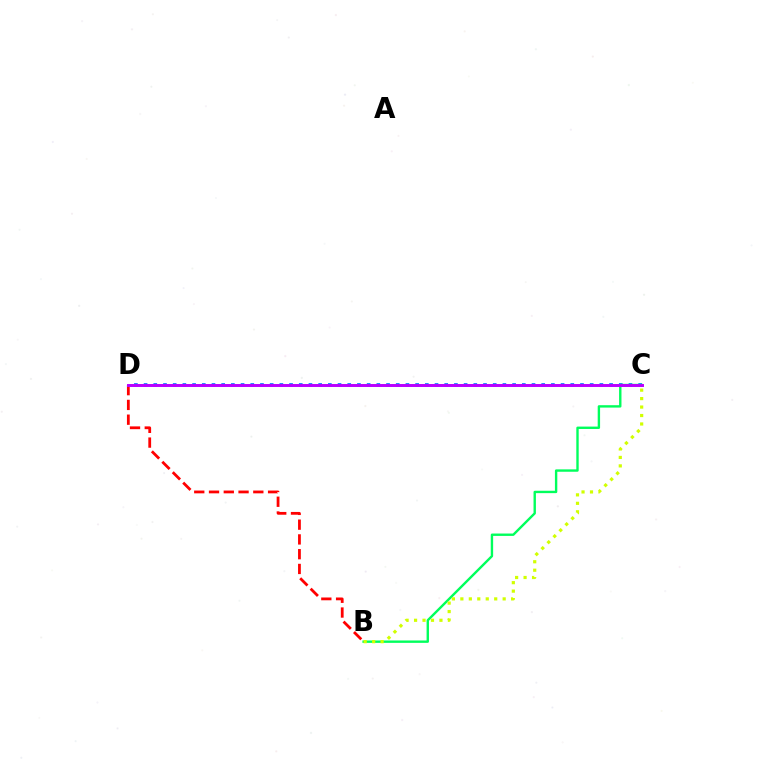{('C', 'D'): [{'color': '#0074ff', 'line_style': 'dotted', 'thickness': 2.63}, {'color': '#b900ff', 'line_style': 'solid', 'thickness': 2.13}], ('B', 'C'): [{'color': '#00ff5c', 'line_style': 'solid', 'thickness': 1.72}, {'color': '#d1ff00', 'line_style': 'dotted', 'thickness': 2.3}], ('B', 'D'): [{'color': '#ff0000', 'line_style': 'dashed', 'thickness': 2.01}]}